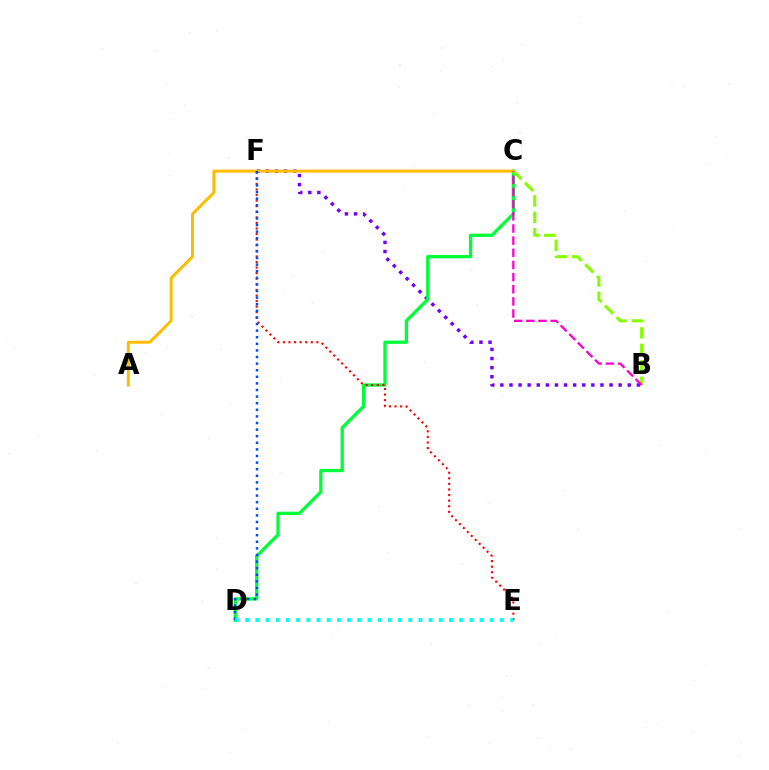{('B', 'F'): [{'color': '#7200ff', 'line_style': 'dotted', 'thickness': 2.47}], ('C', 'D'): [{'color': '#00ff39', 'line_style': 'solid', 'thickness': 2.37}], ('A', 'C'): [{'color': '#ffbd00', 'line_style': 'solid', 'thickness': 2.15}], ('E', 'F'): [{'color': '#ff0000', 'line_style': 'dotted', 'thickness': 1.52}], ('B', 'C'): [{'color': '#84ff00', 'line_style': 'dashed', 'thickness': 2.24}, {'color': '#ff00cf', 'line_style': 'dashed', 'thickness': 1.65}], ('D', 'F'): [{'color': '#004bff', 'line_style': 'dotted', 'thickness': 1.79}], ('D', 'E'): [{'color': '#00fff6', 'line_style': 'dotted', 'thickness': 2.77}]}